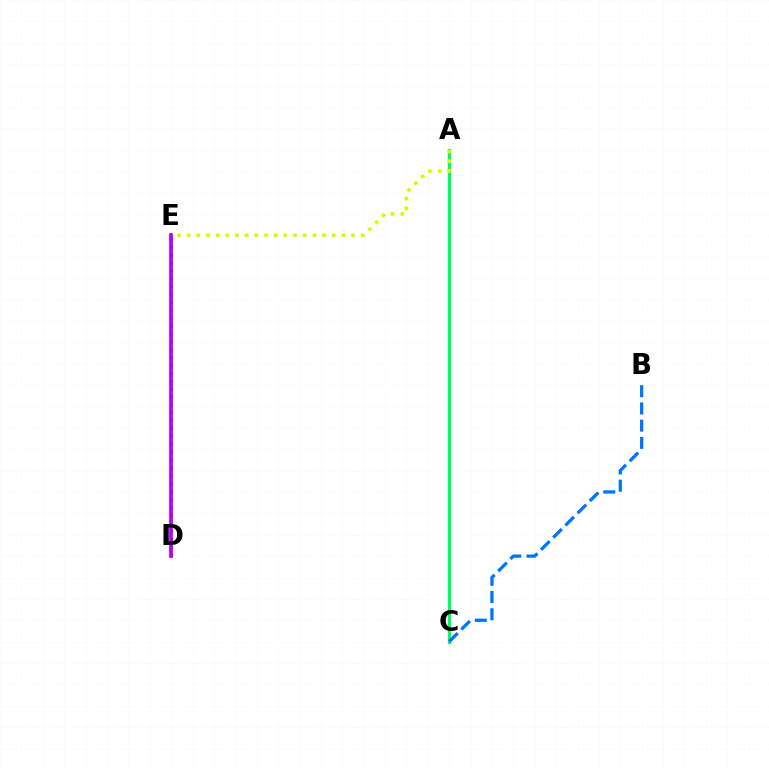{('D', 'E'): [{'color': '#ff0000', 'line_style': 'dotted', 'thickness': 2.15}, {'color': '#b900ff', 'line_style': 'solid', 'thickness': 2.7}], ('A', 'C'): [{'color': '#00ff5c', 'line_style': 'solid', 'thickness': 2.36}], ('B', 'C'): [{'color': '#0074ff', 'line_style': 'dashed', 'thickness': 2.34}], ('A', 'E'): [{'color': '#d1ff00', 'line_style': 'dotted', 'thickness': 2.63}]}